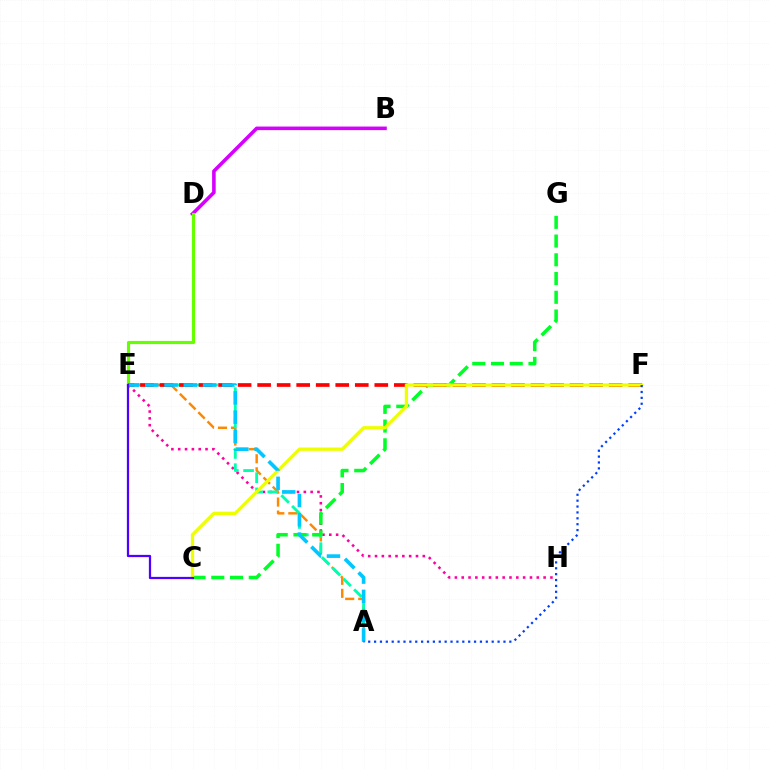{('B', 'D'): [{'color': '#d600ff', 'line_style': 'solid', 'thickness': 2.57}], ('E', 'H'): [{'color': '#ff00a0', 'line_style': 'dotted', 'thickness': 1.85}], ('A', 'E'): [{'color': '#ff8800', 'line_style': 'dashed', 'thickness': 1.77}, {'color': '#00ffaf', 'line_style': 'dashed', 'thickness': 2.07}, {'color': '#00c7ff', 'line_style': 'dashed', 'thickness': 2.62}], ('D', 'E'): [{'color': '#66ff00', 'line_style': 'solid', 'thickness': 2.27}], ('C', 'G'): [{'color': '#00ff27', 'line_style': 'dashed', 'thickness': 2.55}], ('E', 'F'): [{'color': '#ff0000', 'line_style': 'dashed', 'thickness': 2.65}], ('C', 'F'): [{'color': '#eeff00', 'line_style': 'solid', 'thickness': 2.37}], ('C', 'E'): [{'color': '#4f00ff', 'line_style': 'solid', 'thickness': 1.62}], ('A', 'F'): [{'color': '#003fff', 'line_style': 'dotted', 'thickness': 1.6}]}